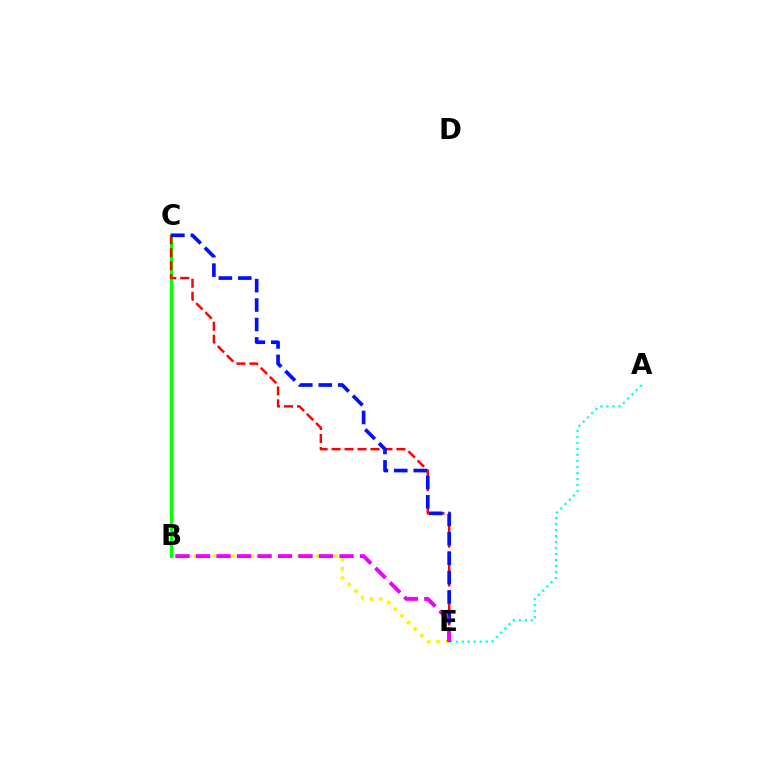{('B', 'C'): [{'color': '#08ff00', 'line_style': 'solid', 'thickness': 2.33}], ('A', 'E'): [{'color': '#00fff6', 'line_style': 'dotted', 'thickness': 1.63}], ('B', 'E'): [{'color': '#fcf500', 'line_style': 'dotted', 'thickness': 2.55}, {'color': '#ee00ff', 'line_style': 'dashed', 'thickness': 2.78}], ('C', 'E'): [{'color': '#ff0000', 'line_style': 'dashed', 'thickness': 1.76}, {'color': '#0010ff', 'line_style': 'dashed', 'thickness': 2.64}]}